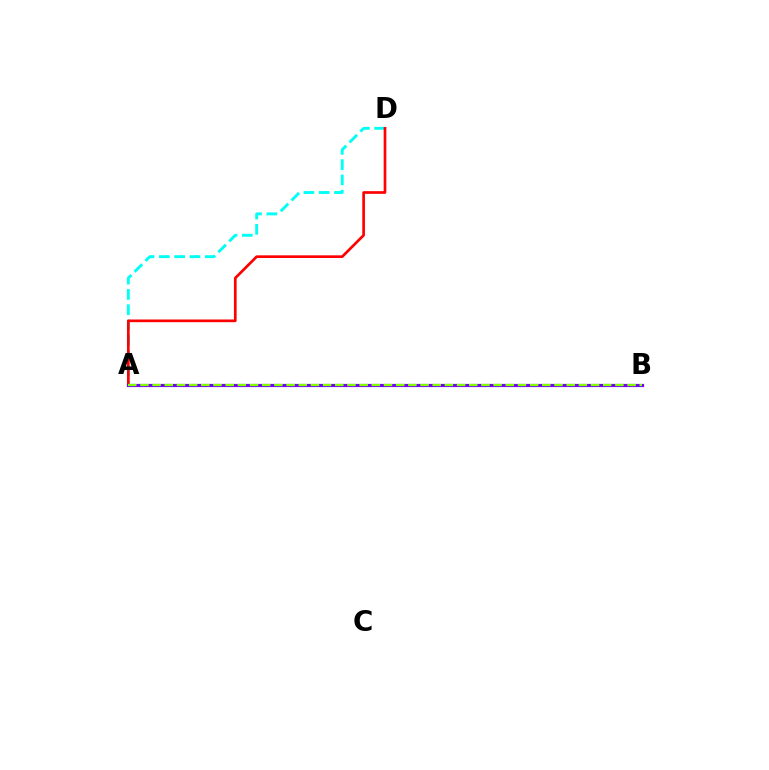{('A', 'D'): [{'color': '#00fff6', 'line_style': 'dashed', 'thickness': 2.08}, {'color': '#ff0000', 'line_style': 'solid', 'thickness': 1.93}], ('A', 'B'): [{'color': '#7200ff', 'line_style': 'solid', 'thickness': 2.28}, {'color': '#84ff00', 'line_style': 'dashed', 'thickness': 1.65}]}